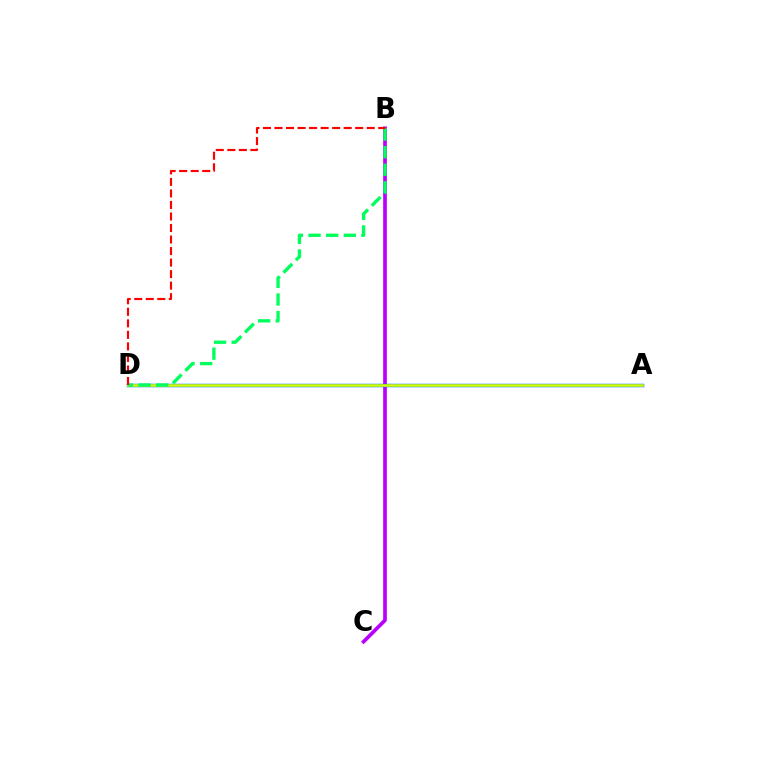{('B', 'C'): [{'color': '#b900ff', 'line_style': 'solid', 'thickness': 2.66}], ('A', 'D'): [{'color': '#0074ff', 'line_style': 'solid', 'thickness': 2.5}, {'color': '#d1ff00', 'line_style': 'solid', 'thickness': 1.88}], ('B', 'D'): [{'color': '#00ff5c', 'line_style': 'dashed', 'thickness': 2.4}, {'color': '#ff0000', 'line_style': 'dashed', 'thickness': 1.57}]}